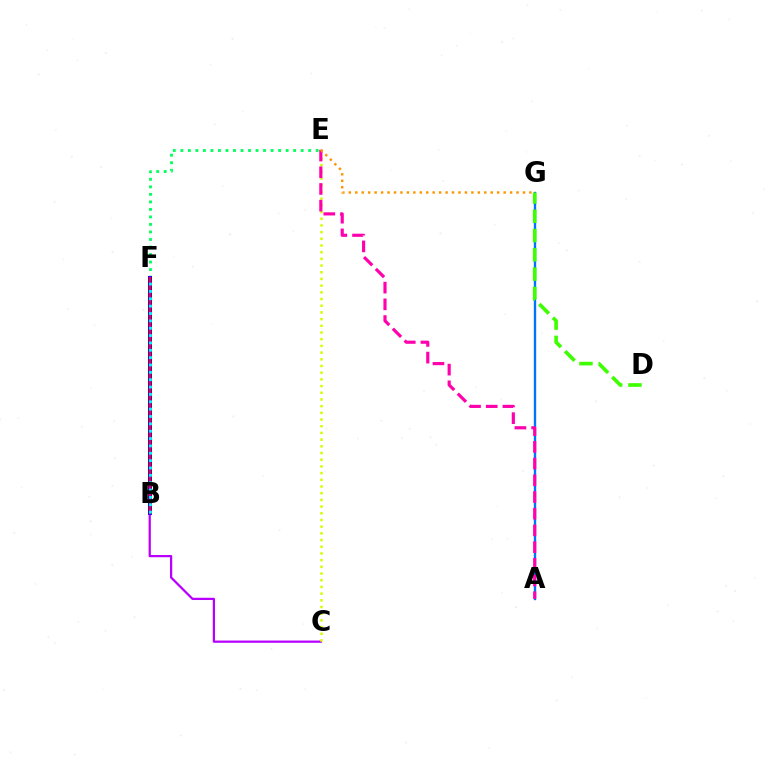{('B', 'C'): [{'color': '#b900ff', 'line_style': 'solid', 'thickness': 1.62}], ('E', 'F'): [{'color': '#00ff5c', 'line_style': 'dotted', 'thickness': 2.04}], ('A', 'G'): [{'color': '#0074ff', 'line_style': 'solid', 'thickness': 1.7}], ('C', 'E'): [{'color': '#d1ff00', 'line_style': 'dotted', 'thickness': 1.82}], ('B', 'F'): [{'color': '#2500ff', 'line_style': 'solid', 'thickness': 2.87}, {'color': '#ff0000', 'line_style': 'solid', 'thickness': 1.63}, {'color': '#00fff6', 'line_style': 'dotted', 'thickness': 2.0}], ('A', 'E'): [{'color': '#ff00ac', 'line_style': 'dashed', 'thickness': 2.27}], ('D', 'G'): [{'color': '#3dff00', 'line_style': 'dashed', 'thickness': 2.62}], ('E', 'G'): [{'color': '#ff9400', 'line_style': 'dotted', 'thickness': 1.75}]}